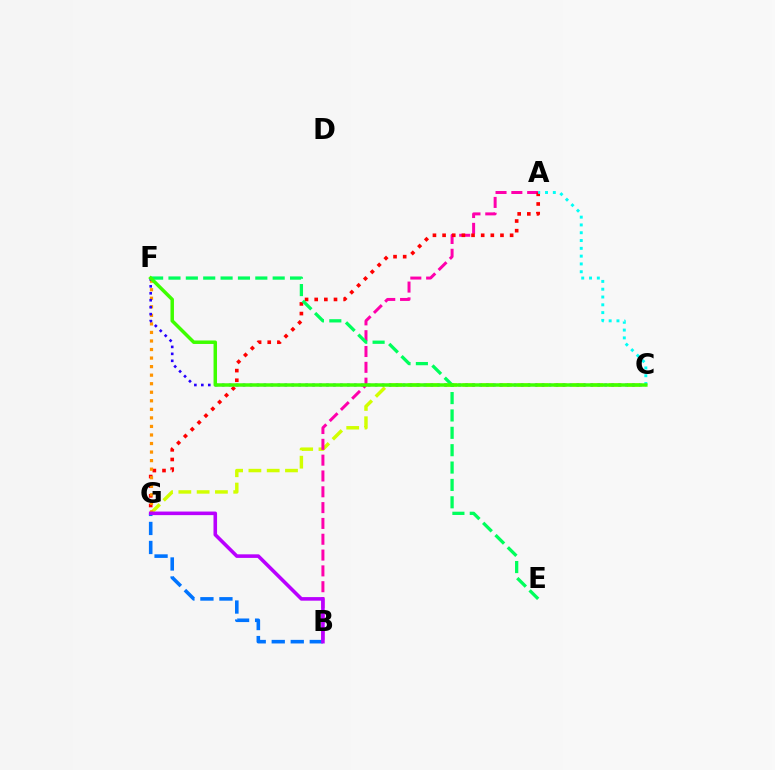{('C', 'G'): [{'color': '#d1ff00', 'line_style': 'dashed', 'thickness': 2.48}], ('A', 'B'): [{'color': '#ff00ac', 'line_style': 'dashed', 'thickness': 2.15}], ('A', 'G'): [{'color': '#ff0000', 'line_style': 'dotted', 'thickness': 2.62}], ('F', 'G'): [{'color': '#ff9400', 'line_style': 'dotted', 'thickness': 2.32}], ('B', 'G'): [{'color': '#0074ff', 'line_style': 'dashed', 'thickness': 2.58}, {'color': '#b900ff', 'line_style': 'solid', 'thickness': 2.57}], ('C', 'F'): [{'color': '#2500ff', 'line_style': 'dotted', 'thickness': 1.89}, {'color': '#3dff00', 'line_style': 'solid', 'thickness': 2.5}], ('A', 'C'): [{'color': '#00fff6', 'line_style': 'dotted', 'thickness': 2.12}], ('E', 'F'): [{'color': '#00ff5c', 'line_style': 'dashed', 'thickness': 2.36}]}